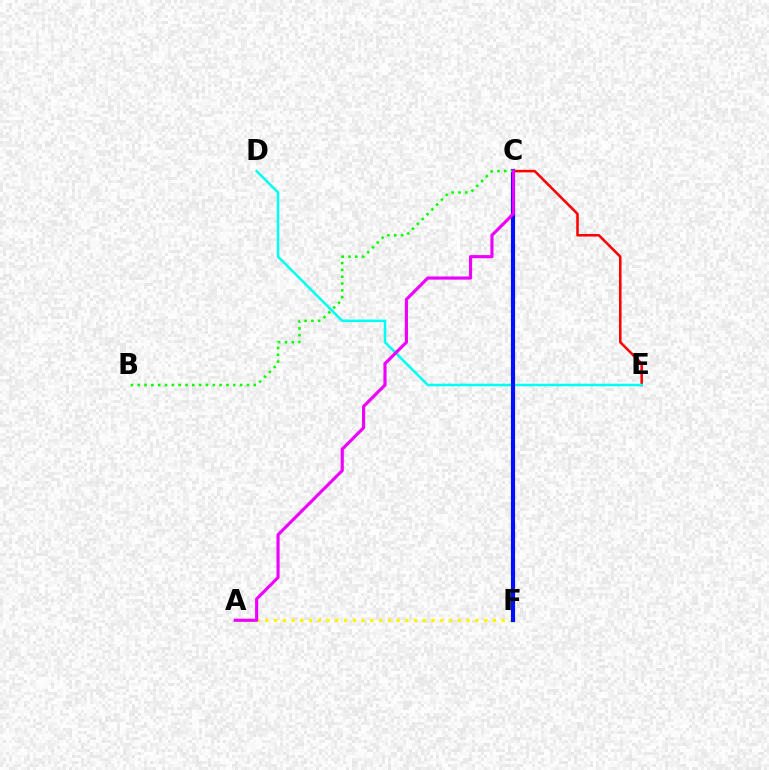{('A', 'F'): [{'color': '#fcf500', 'line_style': 'dotted', 'thickness': 2.38}], ('C', 'E'): [{'color': '#ff0000', 'line_style': 'solid', 'thickness': 1.83}], ('D', 'E'): [{'color': '#00fff6', 'line_style': 'solid', 'thickness': 1.84}], ('C', 'F'): [{'color': '#0010ff', 'line_style': 'solid', 'thickness': 2.99}], ('B', 'C'): [{'color': '#08ff00', 'line_style': 'dotted', 'thickness': 1.85}], ('A', 'C'): [{'color': '#ee00ff', 'line_style': 'solid', 'thickness': 2.27}]}